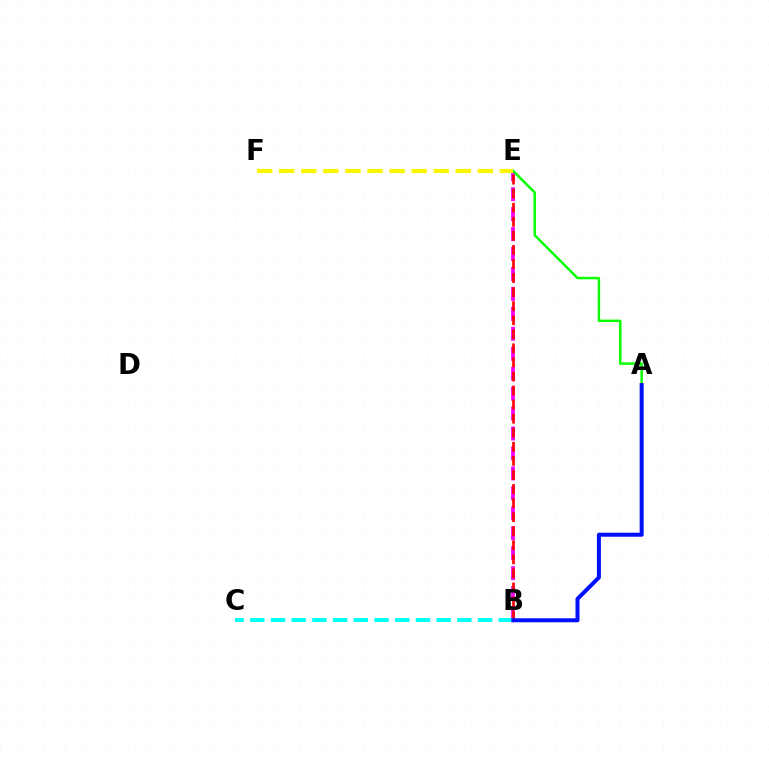{('B', 'E'): [{'color': '#ee00ff', 'line_style': 'dashed', 'thickness': 2.71}, {'color': '#ff0000', 'line_style': 'dashed', 'thickness': 1.91}], ('B', 'C'): [{'color': '#00fff6', 'line_style': 'dashed', 'thickness': 2.81}], ('A', 'E'): [{'color': '#08ff00', 'line_style': 'solid', 'thickness': 1.78}], ('A', 'B'): [{'color': '#0010ff', 'line_style': 'solid', 'thickness': 2.89}], ('E', 'F'): [{'color': '#fcf500', 'line_style': 'dashed', 'thickness': 3.0}]}